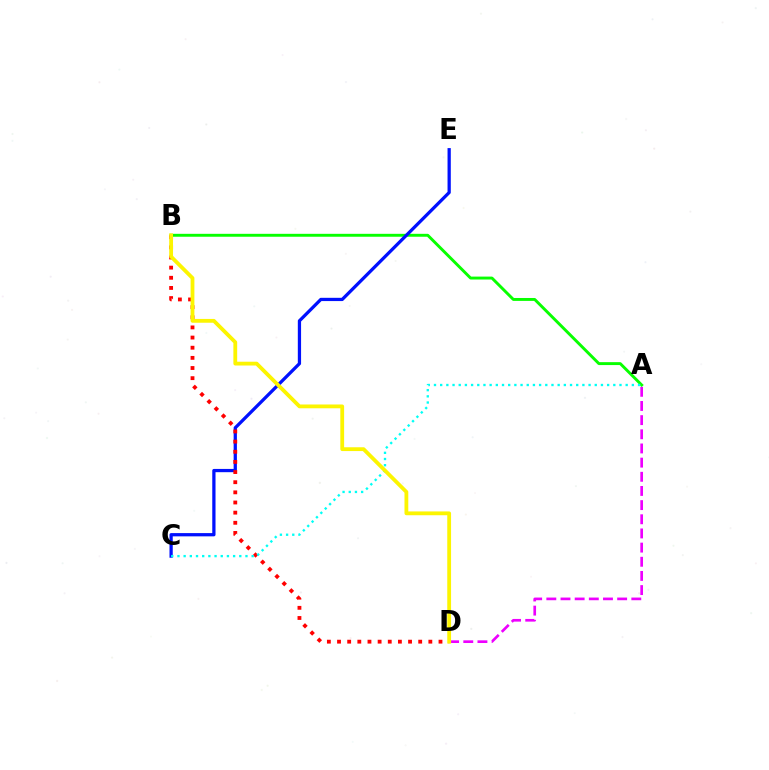{('A', 'D'): [{'color': '#ee00ff', 'line_style': 'dashed', 'thickness': 1.92}], ('A', 'B'): [{'color': '#08ff00', 'line_style': 'solid', 'thickness': 2.1}], ('C', 'E'): [{'color': '#0010ff', 'line_style': 'solid', 'thickness': 2.34}], ('B', 'D'): [{'color': '#ff0000', 'line_style': 'dotted', 'thickness': 2.76}, {'color': '#fcf500', 'line_style': 'solid', 'thickness': 2.74}], ('A', 'C'): [{'color': '#00fff6', 'line_style': 'dotted', 'thickness': 1.68}]}